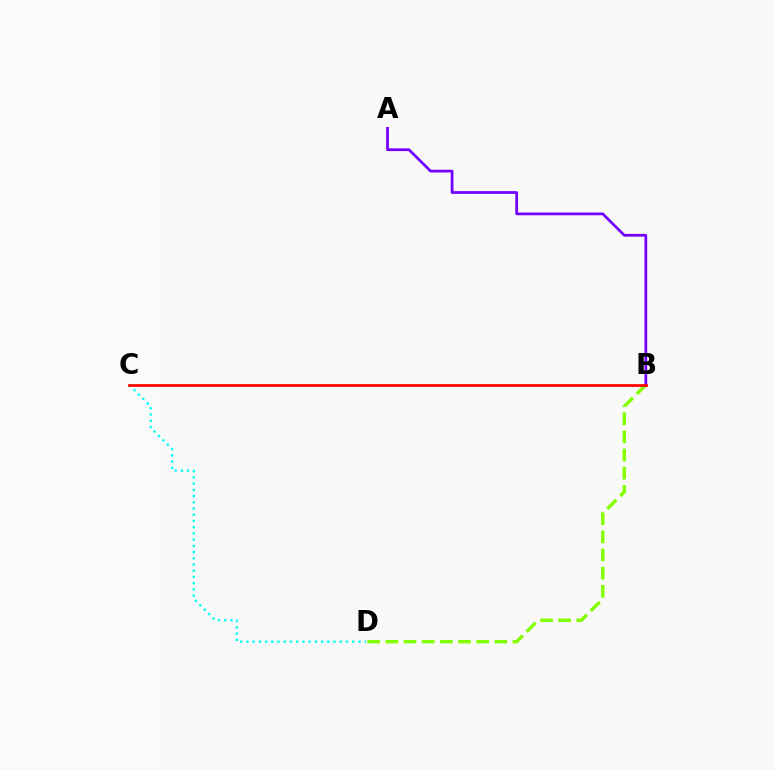{('B', 'D'): [{'color': '#84ff00', 'line_style': 'dashed', 'thickness': 2.47}], ('A', 'B'): [{'color': '#7200ff', 'line_style': 'solid', 'thickness': 1.97}], ('C', 'D'): [{'color': '#00fff6', 'line_style': 'dotted', 'thickness': 1.69}], ('B', 'C'): [{'color': '#ff0000', 'line_style': 'solid', 'thickness': 1.95}]}